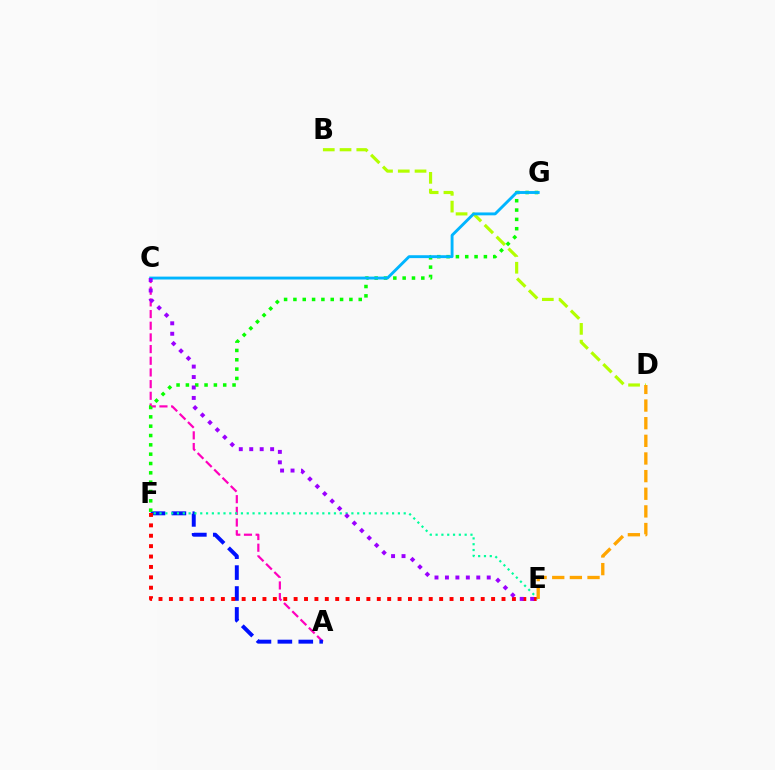{('A', 'C'): [{'color': '#ff00bd', 'line_style': 'dashed', 'thickness': 1.59}], ('B', 'D'): [{'color': '#b3ff00', 'line_style': 'dashed', 'thickness': 2.28}], ('A', 'F'): [{'color': '#0010ff', 'line_style': 'dashed', 'thickness': 2.84}], ('E', 'F'): [{'color': '#00ff9d', 'line_style': 'dotted', 'thickness': 1.58}, {'color': '#ff0000', 'line_style': 'dotted', 'thickness': 2.82}], ('F', 'G'): [{'color': '#08ff00', 'line_style': 'dotted', 'thickness': 2.53}], ('D', 'E'): [{'color': '#ffa500', 'line_style': 'dashed', 'thickness': 2.4}], ('C', 'G'): [{'color': '#00b5ff', 'line_style': 'solid', 'thickness': 2.08}], ('C', 'E'): [{'color': '#9b00ff', 'line_style': 'dotted', 'thickness': 2.84}]}